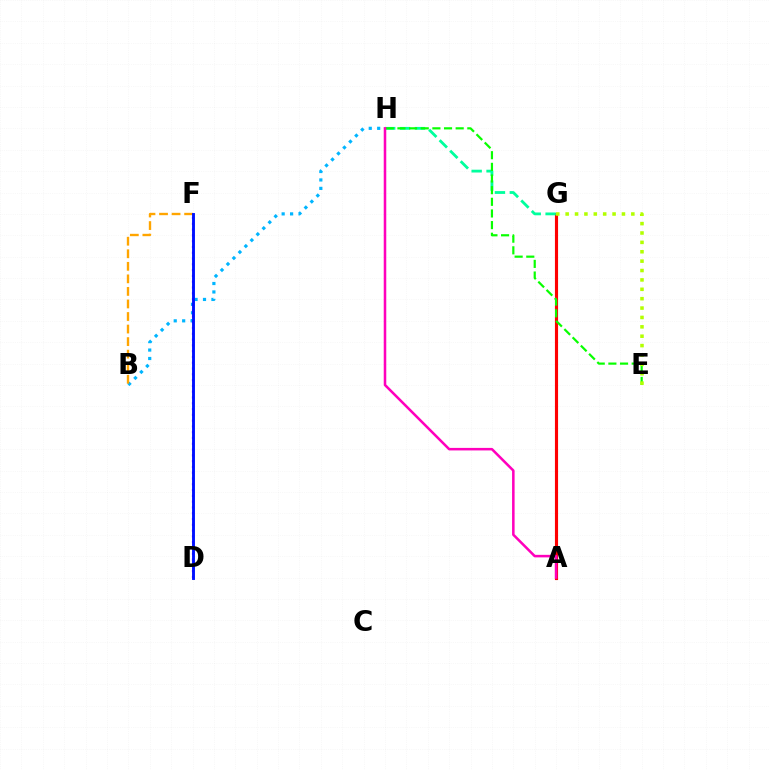{('B', 'H'): [{'color': '#00b5ff', 'line_style': 'dotted', 'thickness': 2.29}], ('A', 'G'): [{'color': '#ff0000', 'line_style': 'solid', 'thickness': 2.25}], ('G', 'H'): [{'color': '#00ff9d', 'line_style': 'dashed', 'thickness': 2.02}], ('E', 'H'): [{'color': '#08ff00', 'line_style': 'dashed', 'thickness': 1.58}], ('B', 'F'): [{'color': '#ffa500', 'line_style': 'dashed', 'thickness': 1.7}], ('D', 'F'): [{'color': '#9b00ff', 'line_style': 'dotted', 'thickness': 1.57}, {'color': '#0010ff', 'line_style': 'solid', 'thickness': 2.09}], ('A', 'H'): [{'color': '#ff00bd', 'line_style': 'solid', 'thickness': 1.83}], ('E', 'G'): [{'color': '#b3ff00', 'line_style': 'dotted', 'thickness': 2.55}]}